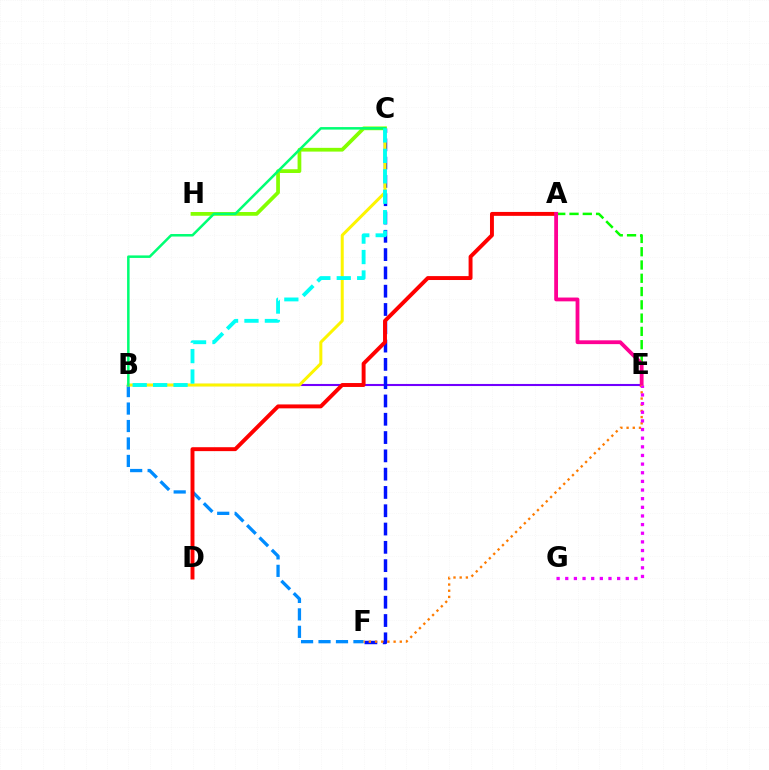{('B', 'E'): [{'color': '#7200ff', 'line_style': 'solid', 'thickness': 1.51}], ('B', 'F'): [{'color': '#008cff', 'line_style': 'dashed', 'thickness': 2.37}], ('C', 'F'): [{'color': '#0010ff', 'line_style': 'dashed', 'thickness': 2.49}], ('A', 'E'): [{'color': '#08ff00', 'line_style': 'dashed', 'thickness': 1.8}, {'color': '#ff0094', 'line_style': 'solid', 'thickness': 2.74}], ('A', 'D'): [{'color': '#ff0000', 'line_style': 'solid', 'thickness': 2.82}], ('B', 'C'): [{'color': '#fcf500', 'line_style': 'solid', 'thickness': 2.17}, {'color': '#00ff74', 'line_style': 'solid', 'thickness': 1.81}, {'color': '#00fff6', 'line_style': 'dashed', 'thickness': 2.77}], ('C', 'H'): [{'color': '#84ff00', 'line_style': 'solid', 'thickness': 2.7}], ('E', 'F'): [{'color': '#ff7c00', 'line_style': 'dotted', 'thickness': 1.68}], ('E', 'G'): [{'color': '#ee00ff', 'line_style': 'dotted', 'thickness': 2.35}]}